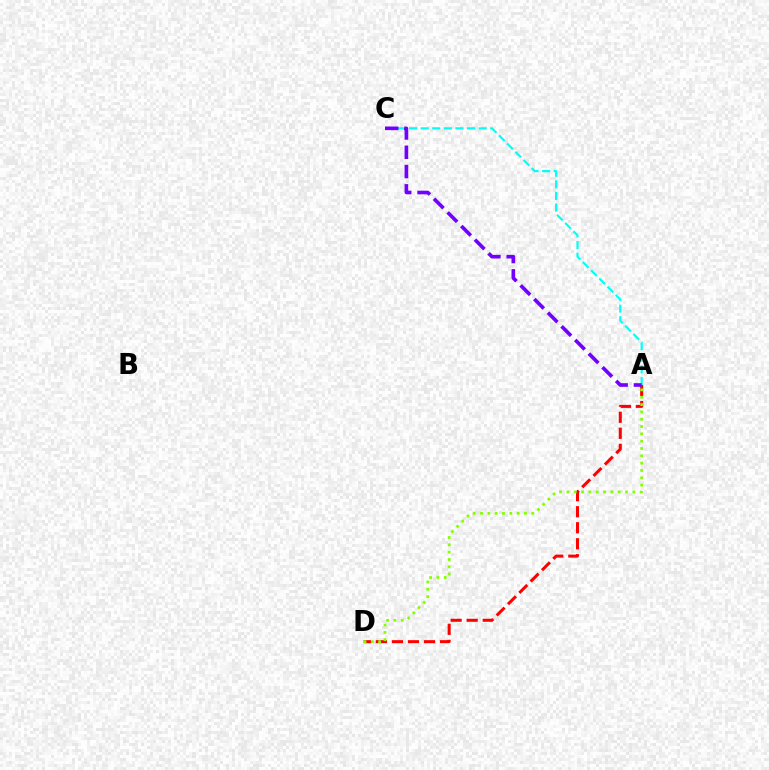{('A', 'D'): [{'color': '#ff0000', 'line_style': 'dashed', 'thickness': 2.18}, {'color': '#84ff00', 'line_style': 'dotted', 'thickness': 1.99}], ('A', 'C'): [{'color': '#00fff6', 'line_style': 'dashed', 'thickness': 1.58}, {'color': '#7200ff', 'line_style': 'dashed', 'thickness': 2.62}]}